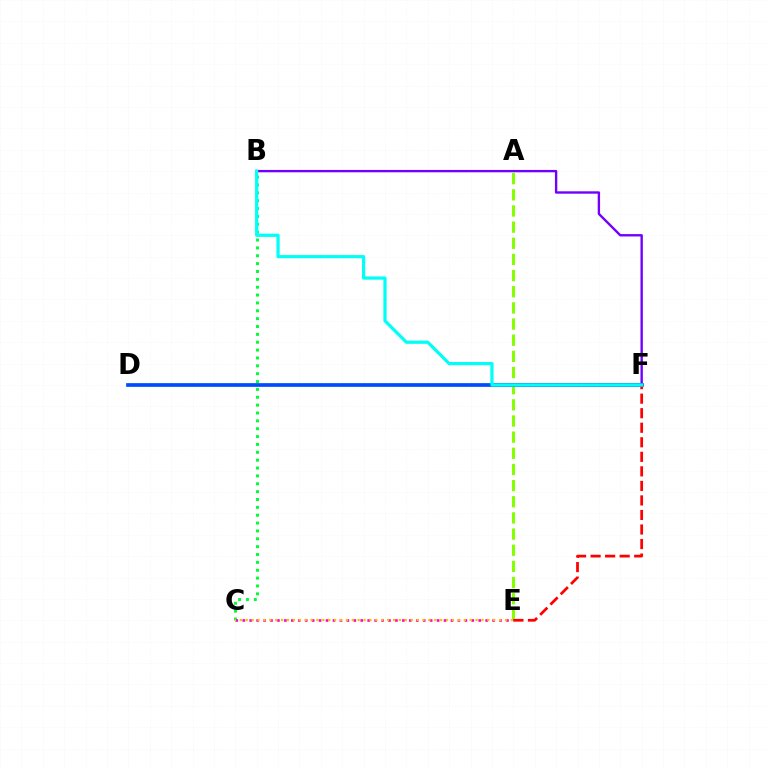{('A', 'E'): [{'color': '#84ff00', 'line_style': 'dashed', 'thickness': 2.19}], ('B', 'F'): [{'color': '#7200ff', 'line_style': 'solid', 'thickness': 1.71}, {'color': '#00fff6', 'line_style': 'solid', 'thickness': 2.32}], ('B', 'C'): [{'color': '#00ff39', 'line_style': 'dotted', 'thickness': 2.14}], ('D', 'F'): [{'color': '#004bff', 'line_style': 'solid', 'thickness': 2.67}], ('E', 'F'): [{'color': '#ff0000', 'line_style': 'dashed', 'thickness': 1.97}], ('C', 'E'): [{'color': '#ff00cf', 'line_style': 'dotted', 'thickness': 1.89}, {'color': '#ffbd00', 'line_style': 'dotted', 'thickness': 1.6}]}